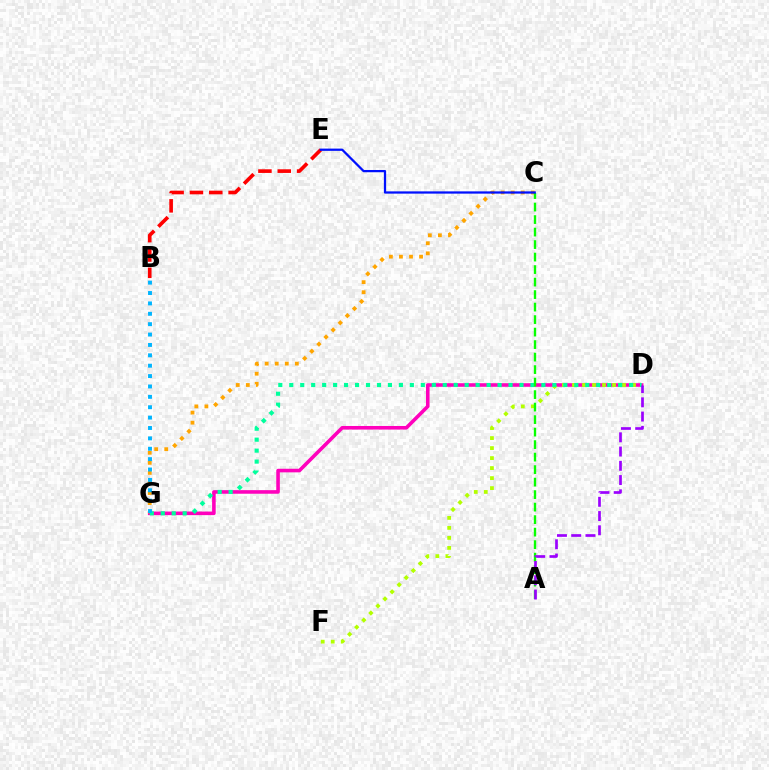{('D', 'G'): [{'color': '#ff00bd', 'line_style': 'solid', 'thickness': 2.58}, {'color': '#00ff9d', 'line_style': 'dotted', 'thickness': 2.98}], ('C', 'G'): [{'color': '#ffa500', 'line_style': 'dotted', 'thickness': 2.73}], ('B', 'E'): [{'color': '#ff0000', 'line_style': 'dashed', 'thickness': 2.63}], ('D', 'F'): [{'color': '#b3ff00', 'line_style': 'dotted', 'thickness': 2.72}], ('A', 'C'): [{'color': '#08ff00', 'line_style': 'dashed', 'thickness': 1.7}], ('B', 'G'): [{'color': '#00b5ff', 'line_style': 'dotted', 'thickness': 2.82}], ('C', 'E'): [{'color': '#0010ff', 'line_style': 'solid', 'thickness': 1.62}], ('A', 'D'): [{'color': '#9b00ff', 'line_style': 'dashed', 'thickness': 1.94}]}